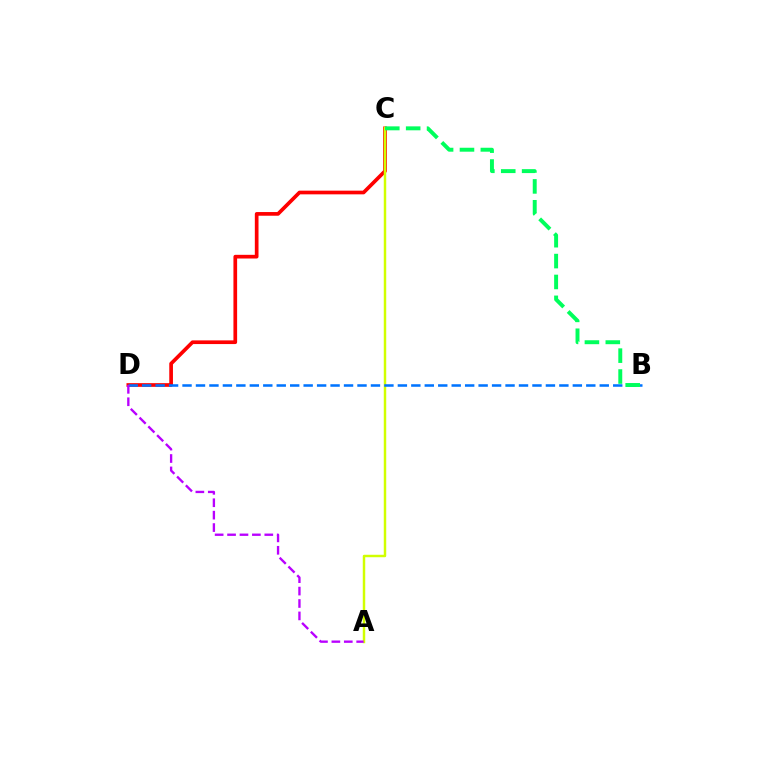{('C', 'D'): [{'color': '#ff0000', 'line_style': 'solid', 'thickness': 2.65}], ('A', 'C'): [{'color': '#d1ff00', 'line_style': 'solid', 'thickness': 1.77}], ('B', 'D'): [{'color': '#0074ff', 'line_style': 'dashed', 'thickness': 1.83}], ('B', 'C'): [{'color': '#00ff5c', 'line_style': 'dashed', 'thickness': 2.84}], ('A', 'D'): [{'color': '#b900ff', 'line_style': 'dashed', 'thickness': 1.69}]}